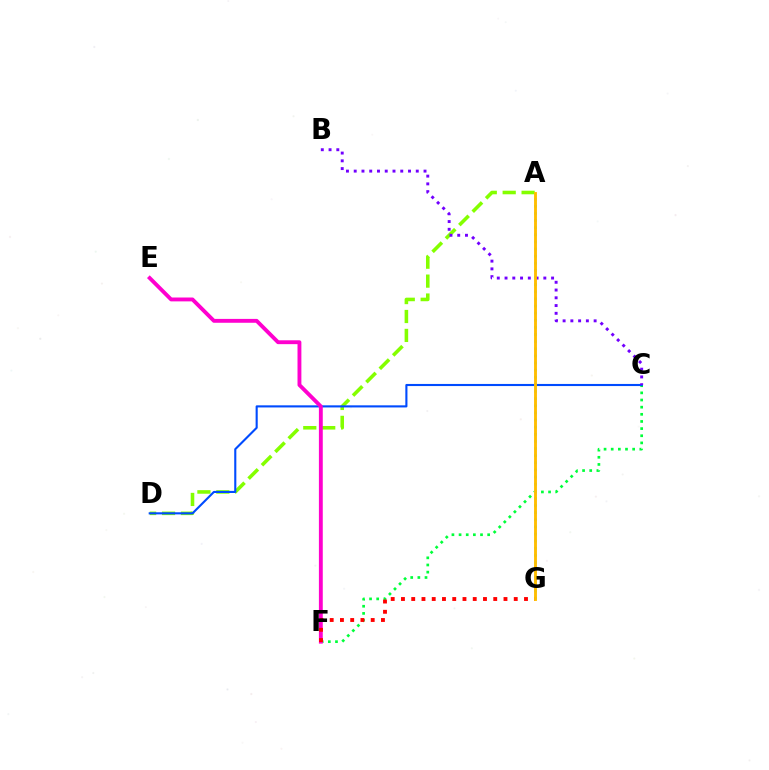{('A', 'D'): [{'color': '#84ff00', 'line_style': 'dashed', 'thickness': 2.57}], ('C', 'F'): [{'color': '#00ff39', 'line_style': 'dotted', 'thickness': 1.94}], ('A', 'G'): [{'color': '#00fff6', 'line_style': 'dotted', 'thickness': 1.94}, {'color': '#ffbd00', 'line_style': 'solid', 'thickness': 2.07}], ('C', 'D'): [{'color': '#004bff', 'line_style': 'solid', 'thickness': 1.52}], ('E', 'F'): [{'color': '#ff00cf', 'line_style': 'solid', 'thickness': 2.79}], ('B', 'C'): [{'color': '#7200ff', 'line_style': 'dotted', 'thickness': 2.11}], ('F', 'G'): [{'color': '#ff0000', 'line_style': 'dotted', 'thickness': 2.79}]}